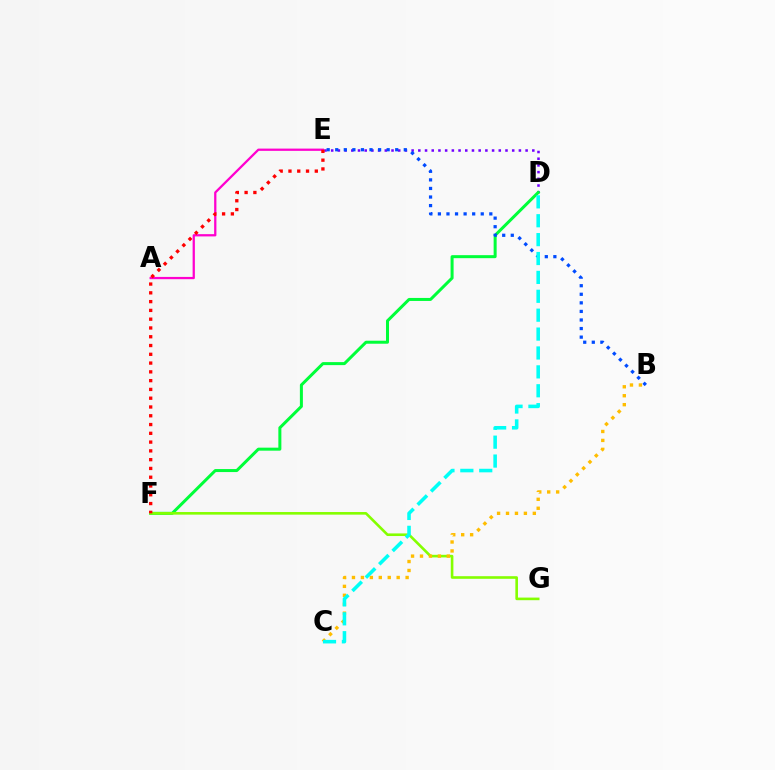{('A', 'E'): [{'color': '#ff00cf', 'line_style': 'solid', 'thickness': 1.63}], ('D', 'E'): [{'color': '#7200ff', 'line_style': 'dotted', 'thickness': 1.82}], ('D', 'F'): [{'color': '#00ff39', 'line_style': 'solid', 'thickness': 2.17}], ('B', 'E'): [{'color': '#004bff', 'line_style': 'dotted', 'thickness': 2.33}], ('F', 'G'): [{'color': '#84ff00', 'line_style': 'solid', 'thickness': 1.88}], ('B', 'C'): [{'color': '#ffbd00', 'line_style': 'dotted', 'thickness': 2.43}], ('E', 'F'): [{'color': '#ff0000', 'line_style': 'dotted', 'thickness': 2.39}], ('C', 'D'): [{'color': '#00fff6', 'line_style': 'dashed', 'thickness': 2.57}]}